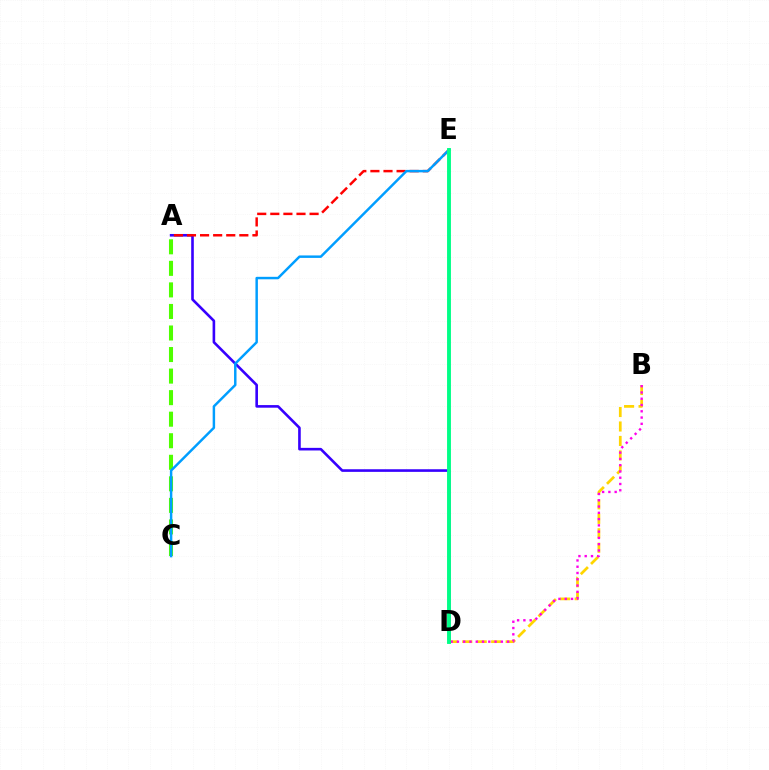{('A', 'C'): [{'color': '#4fff00', 'line_style': 'dashed', 'thickness': 2.93}], ('B', 'D'): [{'color': '#ffd500', 'line_style': 'dashed', 'thickness': 1.96}, {'color': '#ff00ed', 'line_style': 'dotted', 'thickness': 1.7}], ('A', 'D'): [{'color': '#3700ff', 'line_style': 'solid', 'thickness': 1.88}], ('A', 'E'): [{'color': '#ff0000', 'line_style': 'dashed', 'thickness': 1.78}], ('C', 'E'): [{'color': '#009eff', 'line_style': 'solid', 'thickness': 1.78}], ('D', 'E'): [{'color': '#00ff86', 'line_style': 'solid', 'thickness': 2.79}]}